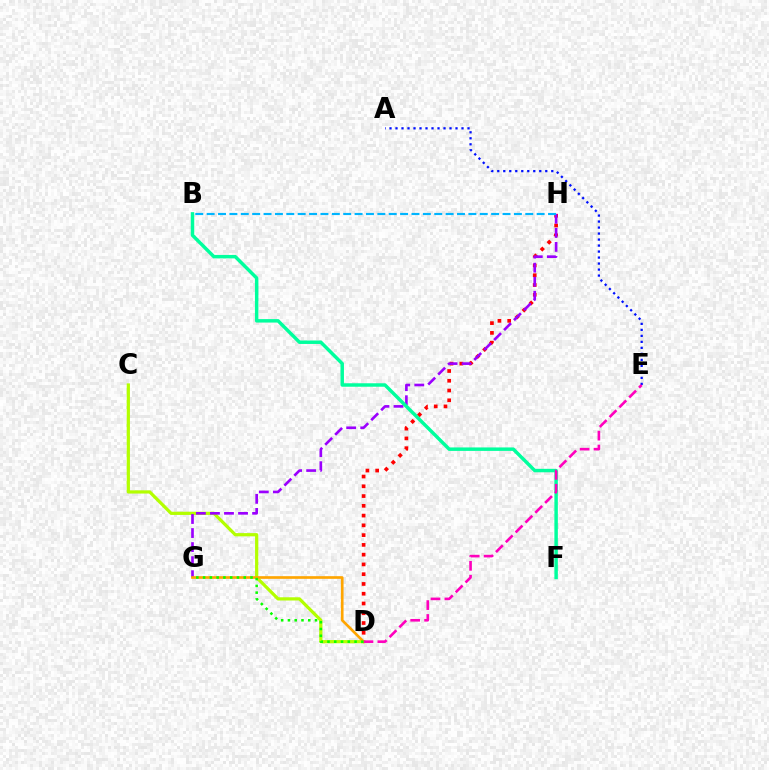{('D', 'H'): [{'color': '#ff0000', 'line_style': 'dotted', 'thickness': 2.65}], ('C', 'D'): [{'color': '#b3ff00', 'line_style': 'solid', 'thickness': 2.32}], ('G', 'H'): [{'color': '#9b00ff', 'line_style': 'dashed', 'thickness': 1.91}], ('A', 'E'): [{'color': '#0010ff', 'line_style': 'dotted', 'thickness': 1.63}], ('B', 'F'): [{'color': '#00ff9d', 'line_style': 'solid', 'thickness': 2.49}], ('D', 'G'): [{'color': '#ffa500', 'line_style': 'solid', 'thickness': 1.92}, {'color': '#08ff00', 'line_style': 'dotted', 'thickness': 1.84}], ('D', 'E'): [{'color': '#ff00bd', 'line_style': 'dashed', 'thickness': 1.89}], ('B', 'H'): [{'color': '#00b5ff', 'line_style': 'dashed', 'thickness': 1.55}]}